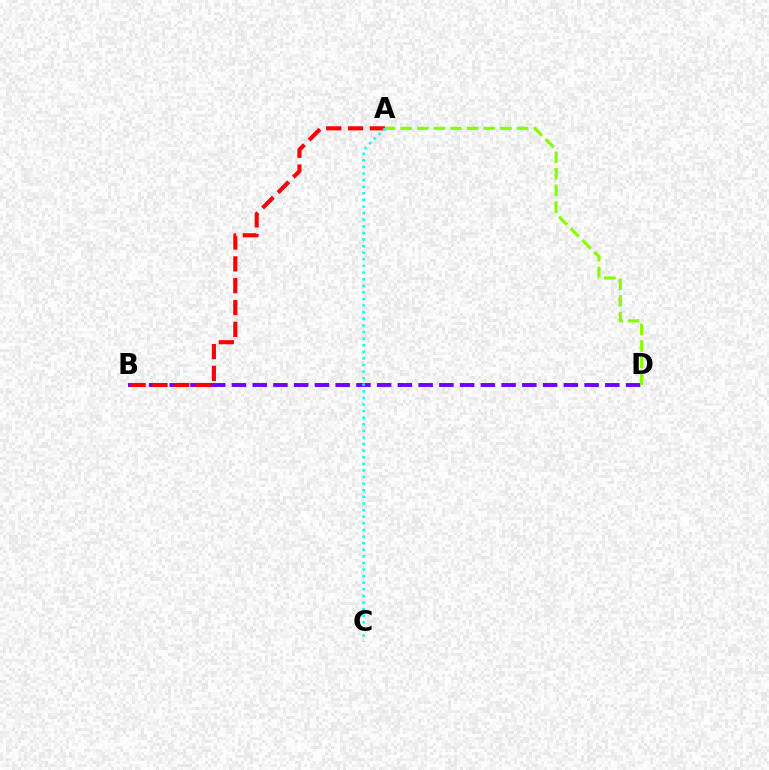{('B', 'D'): [{'color': '#7200ff', 'line_style': 'dashed', 'thickness': 2.82}], ('A', 'B'): [{'color': '#ff0000', 'line_style': 'dashed', 'thickness': 2.96}], ('A', 'D'): [{'color': '#84ff00', 'line_style': 'dashed', 'thickness': 2.26}], ('A', 'C'): [{'color': '#00fff6', 'line_style': 'dotted', 'thickness': 1.79}]}